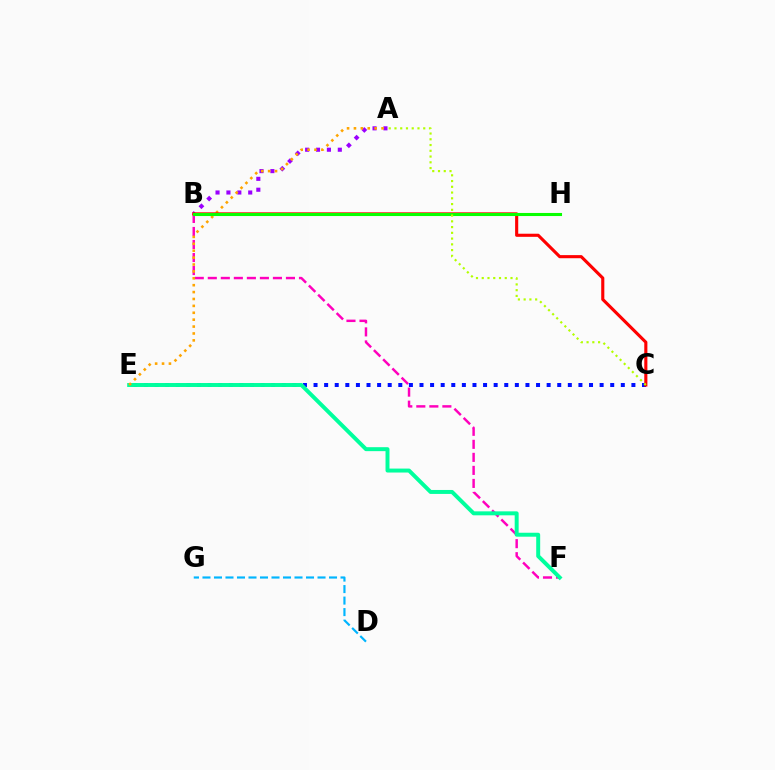{('D', 'G'): [{'color': '#00b5ff', 'line_style': 'dashed', 'thickness': 1.56}], ('B', 'F'): [{'color': '#ff00bd', 'line_style': 'dashed', 'thickness': 1.77}], ('C', 'E'): [{'color': '#0010ff', 'line_style': 'dotted', 'thickness': 2.88}], ('E', 'F'): [{'color': '#00ff9d', 'line_style': 'solid', 'thickness': 2.85}], ('A', 'B'): [{'color': '#9b00ff', 'line_style': 'dotted', 'thickness': 2.96}], ('A', 'E'): [{'color': '#ffa500', 'line_style': 'dotted', 'thickness': 1.87}], ('B', 'C'): [{'color': '#ff0000', 'line_style': 'solid', 'thickness': 2.24}], ('B', 'H'): [{'color': '#08ff00', 'line_style': 'solid', 'thickness': 2.22}], ('A', 'C'): [{'color': '#b3ff00', 'line_style': 'dotted', 'thickness': 1.56}]}